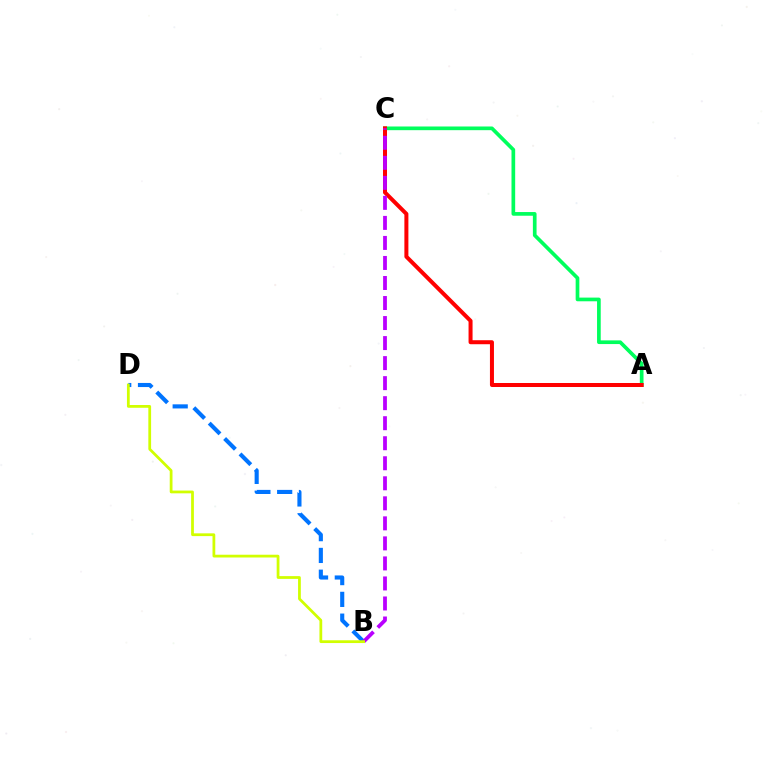{('A', 'C'): [{'color': '#00ff5c', 'line_style': 'solid', 'thickness': 2.65}, {'color': '#ff0000', 'line_style': 'solid', 'thickness': 2.89}], ('B', 'D'): [{'color': '#0074ff', 'line_style': 'dashed', 'thickness': 2.96}, {'color': '#d1ff00', 'line_style': 'solid', 'thickness': 1.99}], ('B', 'C'): [{'color': '#b900ff', 'line_style': 'dashed', 'thickness': 2.72}]}